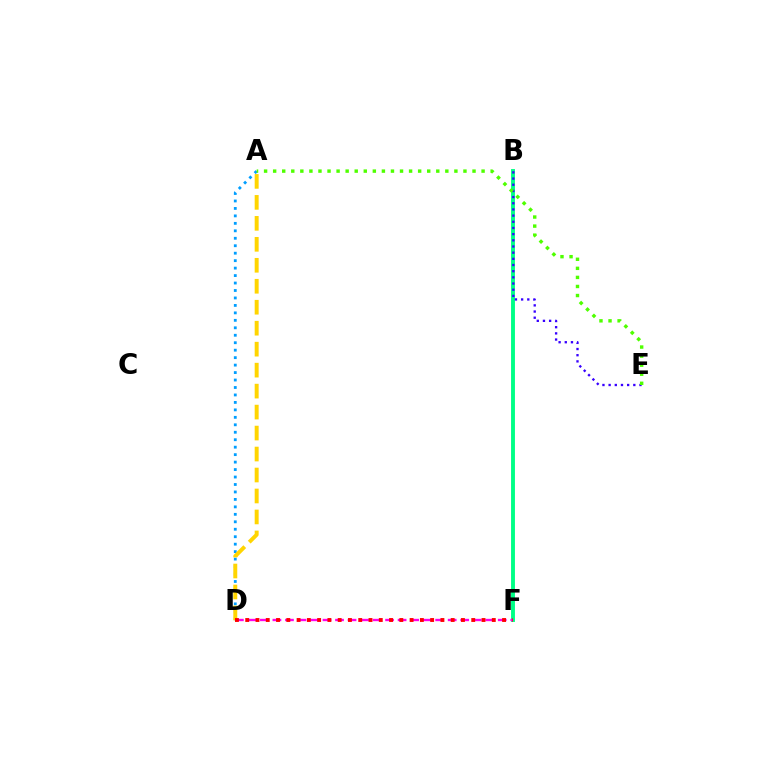{('B', 'F'): [{'color': '#00ff86', 'line_style': 'solid', 'thickness': 2.8}], ('D', 'F'): [{'color': '#ff00ed', 'line_style': 'dashed', 'thickness': 1.7}, {'color': '#ff0000', 'line_style': 'dotted', 'thickness': 2.79}], ('A', 'D'): [{'color': '#009eff', 'line_style': 'dotted', 'thickness': 2.03}, {'color': '#ffd500', 'line_style': 'dashed', 'thickness': 2.85}], ('B', 'E'): [{'color': '#3700ff', 'line_style': 'dotted', 'thickness': 1.68}], ('A', 'E'): [{'color': '#4fff00', 'line_style': 'dotted', 'thickness': 2.46}]}